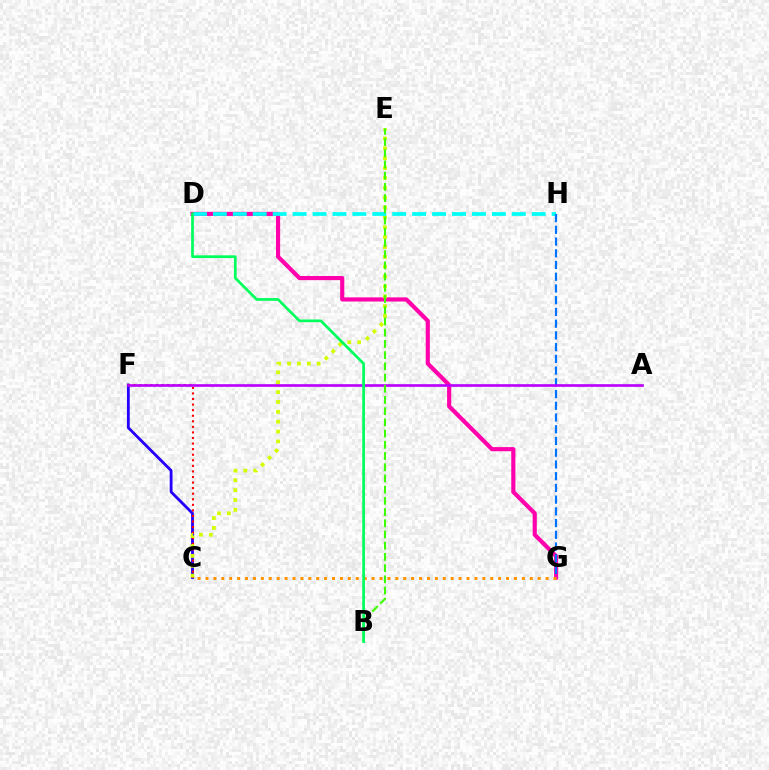{('D', 'G'): [{'color': '#ff00ac', 'line_style': 'solid', 'thickness': 2.98}], ('C', 'F'): [{'color': '#2500ff', 'line_style': 'solid', 'thickness': 2.03}, {'color': '#ff0000', 'line_style': 'dotted', 'thickness': 1.51}], ('C', 'E'): [{'color': '#d1ff00', 'line_style': 'dotted', 'thickness': 2.68}], ('D', 'H'): [{'color': '#00fff6', 'line_style': 'dashed', 'thickness': 2.71}], ('G', 'H'): [{'color': '#0074ff', 'line_style': 'dashed', 'thickness': 1.59}], ('A', 'F'): [{'color': '#b900ff', 'line_style': 'solid', 'thickness': 1.91}], ('B', 'E'): [{'color': '#3dff00', 'line_style': 'dashed', 'thickness': 1.52}], ('C', 'G'): [{'color': '#ff9400', 'line_style': 'dotted', 'thickness': 2.15}], ('B', 'D'): [{'color': '#00ff5c', 'line_style': 'solid', 'thickness': 1.95}]}